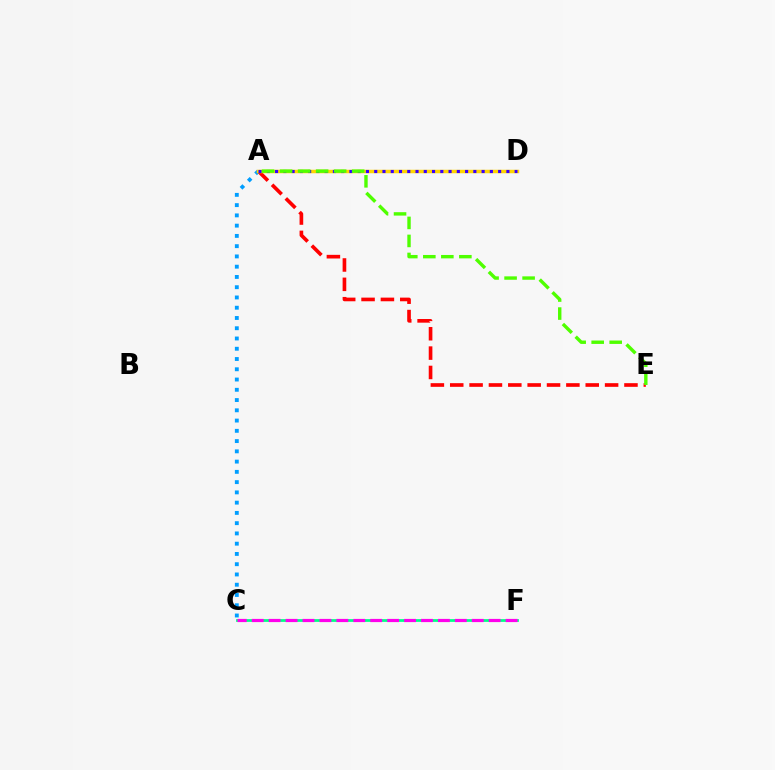{('A', 'C'): [{'color': '#009eff', 'line_style': 'dotted', 'thickness': 2.79}], ('C', 'F'): [{'color': '#00ff86', 'line_style': 'solid', 'thickness': 1.99}, {'color': '#ff00ed', 'line_style': 'dashed', 'thickness': 2.3}], ('A', 'E'): [{'color': '#ff0000', 'line_style': 'dashed', 'thickness': 2.63}, {'color': '#4fff00', 'line_style': 'dashed', 'thickness': 2.45}], ('A', 'D'): [{'color': '#ffd500', 'line_style': 'solid', 'thickness': 2.51}, {'color': '#3700ff', 'line_style': 'dotted', 'thickness': 2.24}]}